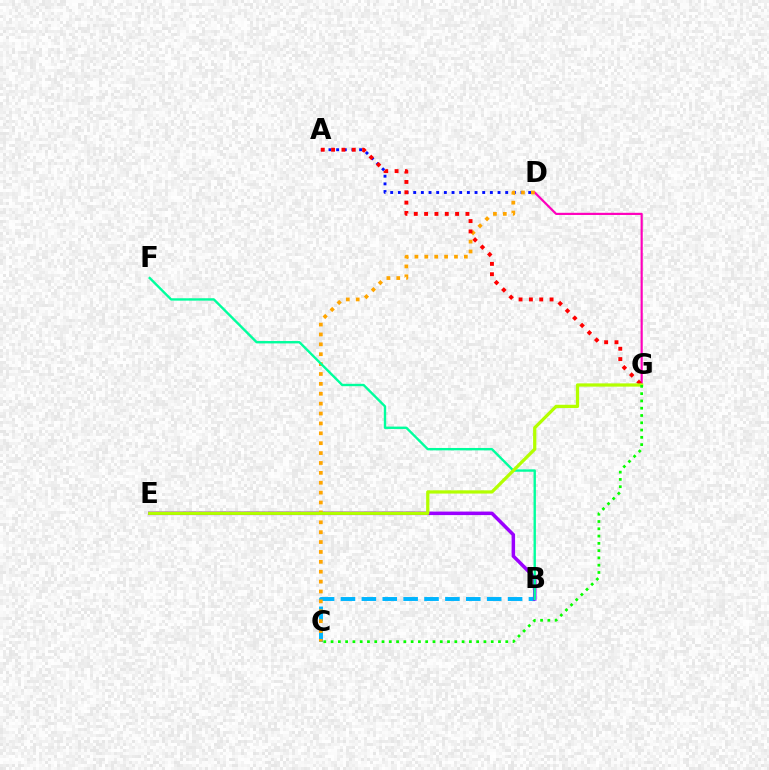{('D', 'G'): [{'color': '#ff00bd', 'line_style': 'solid', 'thickness': 1.57}], ('B', 'C'): [{'color': '#00b5ff', 'line_style': 'dashed', 'thickness': 2.84}], ('B', 'E'): [{'color': '#9b00ff', 'line_style': 'solid', 'thickness': 2.53}], ('A', 'D'): [{'color': '#0010ff', 'line_style': 'dotted', 'thickness': 2.08}], ('C', 'D'): [{'color': '#ffa500', 'line_style': 'dotted', 'thickness': 2.69}], ('B', 'F'): [{'color': '#00ff9d', 'line_style': 'solid', 'thickness': 1.72}], ('A', 'G'): [{'color': '#ff0000', 'line_style': 'dotted', 'thickness': 2.81}], ('E', 'G'): [{'color': '#b3ff00', 'line_style': 'solid', 'thickness': 2.33}], ('C', 'G'): [{'color': '#08ff00', 'line_style': 'dotted', 'thickness': 1.98}]}